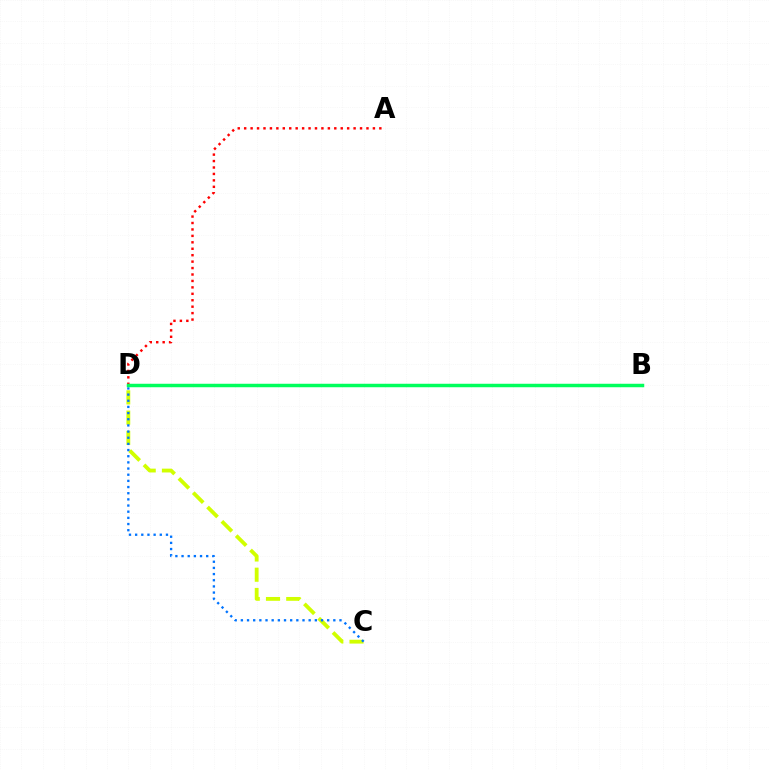{('C', 'D'): [{'color': '#d1ff00', 'line_style': 'dashed', 'thickness': 2.75}, {'color': '#0074ff', 'line_style': 'dotted', 'thickness': 1.67}], ('A', 'D'): [{'color': '#ff0000', 'line_style': 'dotted', 'thickness': 1.75}], ('B', 'D'): [{'color': '#b900ff', 'line_style': 'solid', 'thickness': 1.99}, {'color': '#00ff5c', 'line_style': 'solid', 'thickness': 2.5}]}